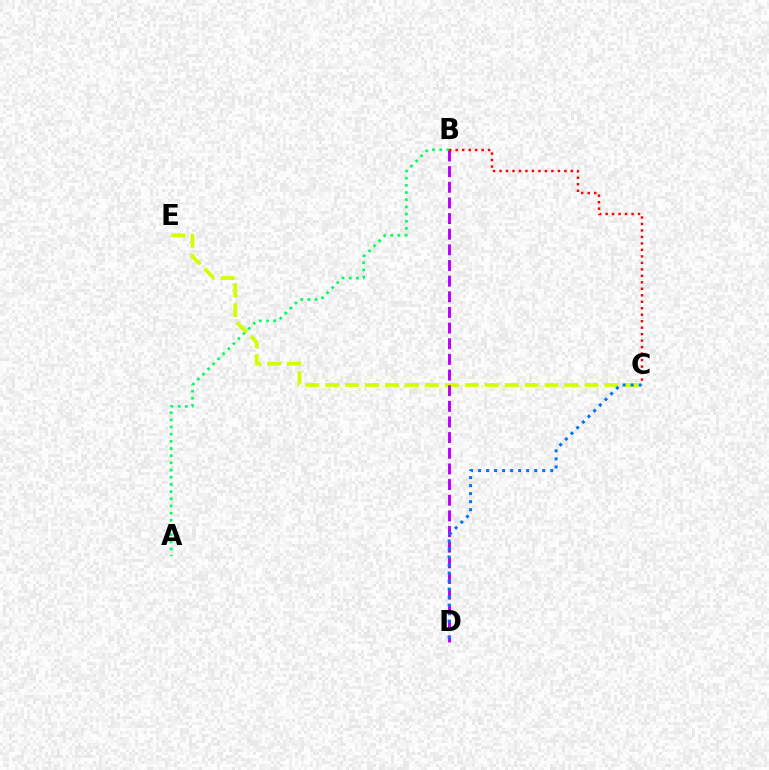{('A', 'B'): [{'color': '#00ff5c', 'line_style': 'dotted', 'thickness': 1.95}], ('C', 'E'): [{'color': '#d1ff00', 'line_style': 'dashed', 'thickness': 2.71}], ('B', 'D'): [{'color': '#b900ff', 'line_style': 'dashed', 'thickness': 2.13}], ('B', 'C'): [{'color': '#ff0000', 'line_style': 'dotted', 'thickness': 1.76}], ('C', 'D'): [{'color': '#0074ff', 'line_style': 'dotted', 'thickness': 2.18}]}